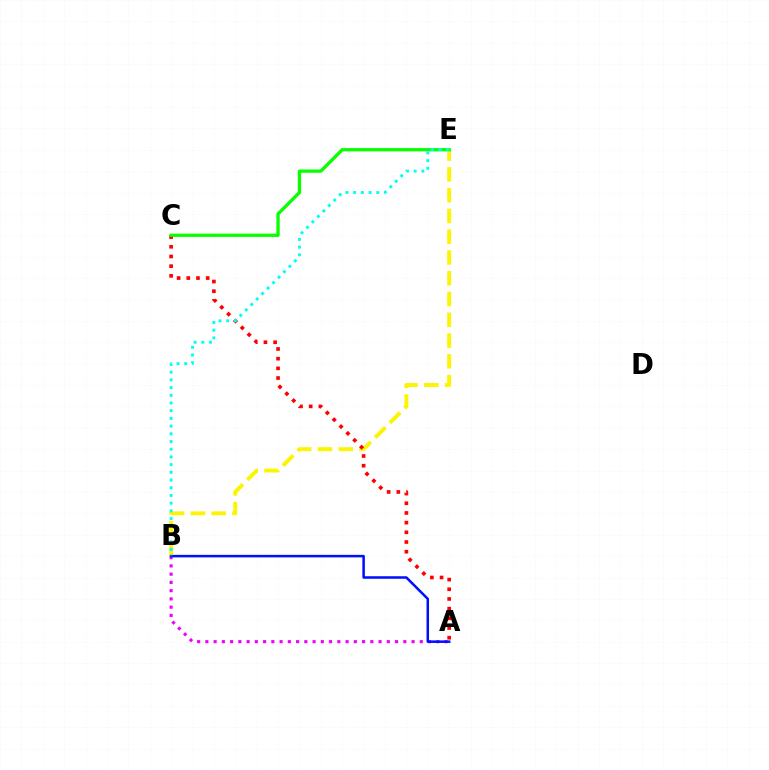{('B', 'E'): [{'color': '#fcf500', 'line_style': 'dashed', 'thickness': 2.82}, {'color': '#00fff6', 'line_style': 'dotted', 'thickness': 2.09}], ('A', 'C'): [{'color': '#ff0000', 'line_style': 'dotted', 'thickness': 2.63}], ('A', 'B'): [{'color': '#ee00ff', 'line_style': 'dotted', 'thickness': 2.24}, {'color': '#0010ff', 'line_style': 'solid', 'thickness': 1.82}], ('C', 'E'): [{'color': '#08ff00', 'line_style': 'solid', 'thickness': 2.37}]}